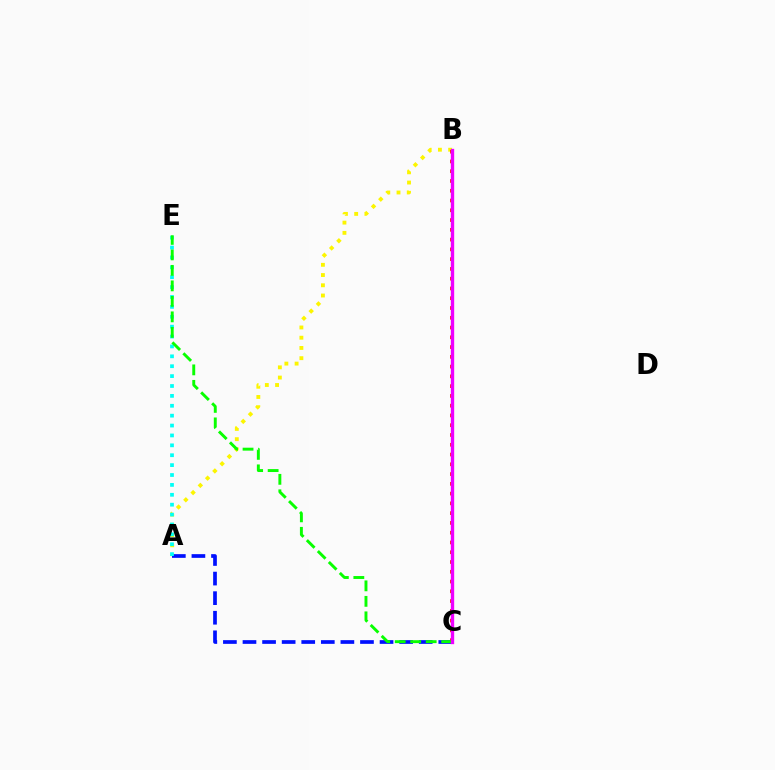{('A', 'B'): [{'color': '#fcf500', 'line_style': 'dotted', 'thickness': 2.78}], ('A', 'C'): [{'color': '#0010ff', 'line_style': 'dashed', 'thickness': 2.66}], ('A', 'E'): [{'color': '#00fff6', 'line_style': 'dotted', 'thickness': 2.69}], ('B', 'C'): [{'color': '#ff0000', 'line_style': 'dotted', 'thickness': 2.65}, {'color': '#ee00ff', 'line_style': 'solid', 'thickness': 2.41}], ('C', 'E'): [{'color': '#08ff00', 'line_style': 'dashed', 'thickness': 2.1}]}